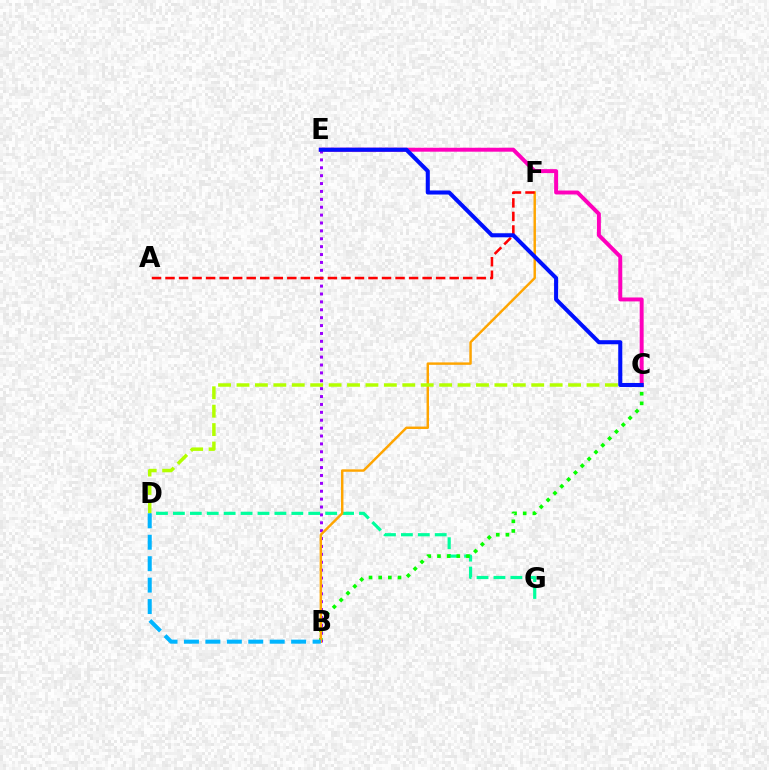{('D', 'G'): [{'color': '#00ff9d', 'line_style': 'dashed', 'thickness': 2.3}], ('B', 'C'): [{'color': '#08ff00', 'line_style': 'dotted', 'thickness': 2.63}], ('B', 'E'): [{'color': '#9b00ff', 'line_style': 'dotted', 'thickness': 2.14}], ('C', 'E'): [{'color': '#ff00bd', 'line_style': 'solid', 'thickness': 2.84}, {'color': '#0010ff', 'line_style': 'solid', 'thickness': 2.92}], ('B', 'F'): [{'color': '#ffa500', 'line_style': 'solid', 'thickness': 1.76}], ('C', 'D'): [{'color': '#b3ff00', 'line_style': 'dashed', 'thickness': 2.5}], ('B', 'D'): [{'color': '#00b5ff', 'line_style': 'dashed', 'thickness': 2.91}], ('A', 'F'): [{'color': '#ff0000', 'line_style': 'dashed', 'thickness': 1.84}]}